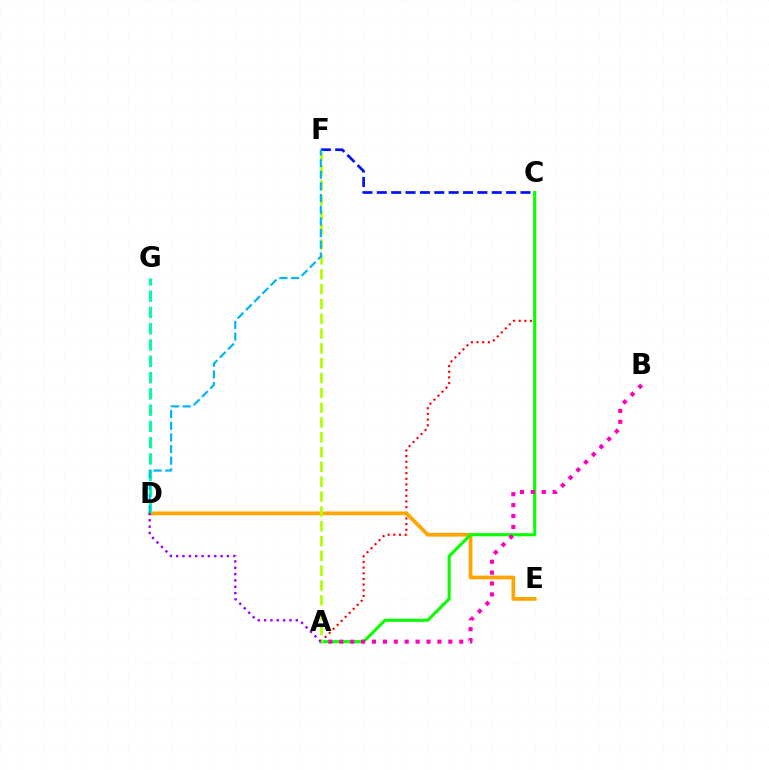{('A', 'C'): [{'color': '#ff0000', 'line_style': 'dotted', 'thickness': 1.54}, {'color': '#08ff00', 'line_style': 'solid', 'thickness': 2.23}], ('D', 'E'): [{'color': '#ffa500', 'line_style': 'solid', 'thickness': 2.69}], ('A', 'B'): [{'color': '#ff00bd', 'line_style': 'dotted', 'thickness': 2.96}], ('D', 'G'): [{'color': '#00ff9d', 'line_style': 'dashed', 'thickness': 2.21}], ('C', 'F'): [{'color': '#0010ff', 'line_style': 'dashed', 'thickness': 1.95}], ('A', 'F'): [{'color': '#b3ff00', 'line_style': 'dashed', 'thickness': 2.01}], ('D', 'F'): [{'color': '#00b5ff', 'line_style': 'dashed', 'thickness': 1.58}], ('A', 'D'): [{'color': '#9b00ff', 'line_style': 'dotted', 'thickness': 1.72}]}